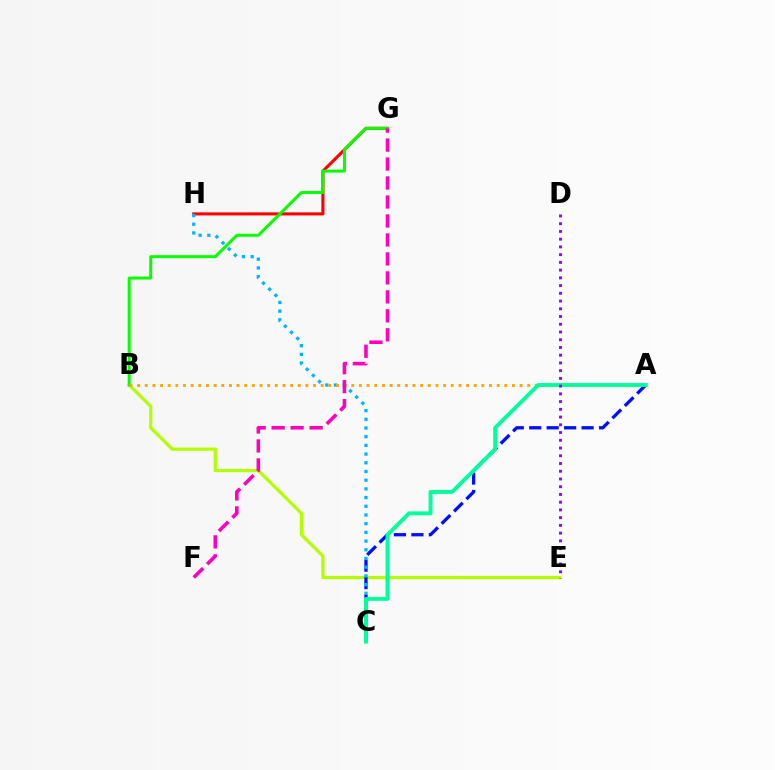{('B', 'E'): [{'color': '#b3ff00', 'line_style': 'solid', 'thickness': 2.33}], ('A', 'C'): [{'color': '#0010ff', 'line_style': 'dashed', 'thickness': 2.37}, {'color': '#00ff9d', 'line_style': 'solid', 'thickness': 2.79}], ('G', 'H'): [{'color': '#ff0000', 'line_style': 'solid', 'thickness': 2.22}], ('C', 'H'): [{'color': '#00b5ff', 'line_style': 'dotted', 'thickness': 2.36}], ('B', 'G'): [{'color': '#08ff00', 'line_style': 'solid', 'thickness': 2.15}], ('A', 'B'): [{'color': '#ffa500', 'line_style': 'dotted', 'thickness': 2.08}], ('F', 'G'): [{'color': '#ff00bd', 'line_style': 'dashed', 'thickness': 2.58}], ('D', 'E'): [{'color': '#9b00ff', 'line_style': 'dotted', 'thickness': 2.1}]}